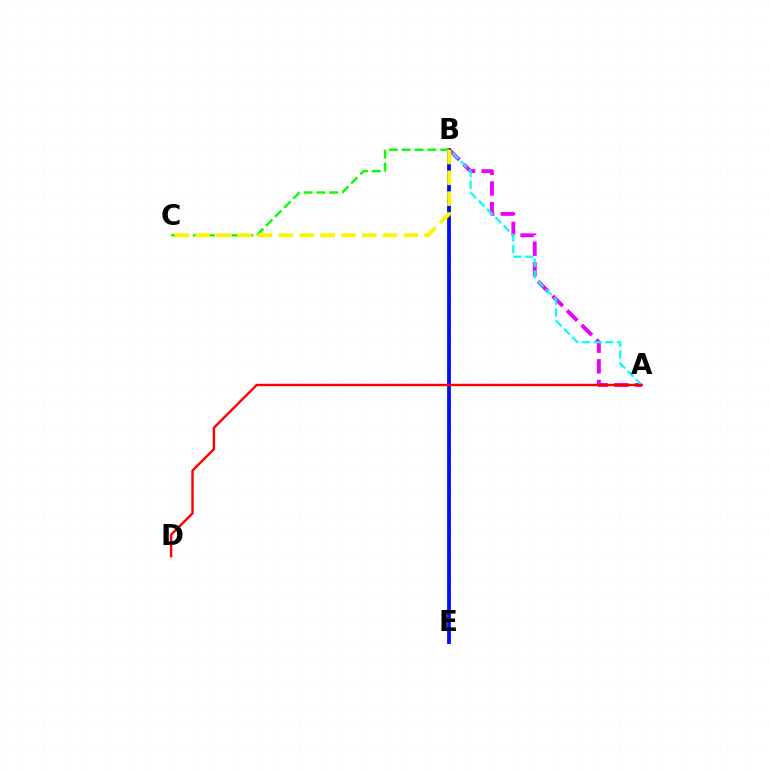{('A', 'B'): [{'color': '#ee00ff', 'line_style': 'dashed', 'thickness': 2.8}, {'color': '#00fff6', 'line_style': 'dashed', 'thickness': 1.59}], ('B', 'E'): [{'color': '#0010ff', 'line_style': 'solid', 'thickness': 2.74}], ('A', 'D'): [{'color': '#ff0000', 'line_style': 'solid', 'thickness': 1.73}], ('B', 'C'): [{'color': '#08ff00', 'line_style': 'dashed', 'thickness': 1.74}, {'color': '#fcf500', 'line_style': 'dashed', 'thickness': 2.83}]}